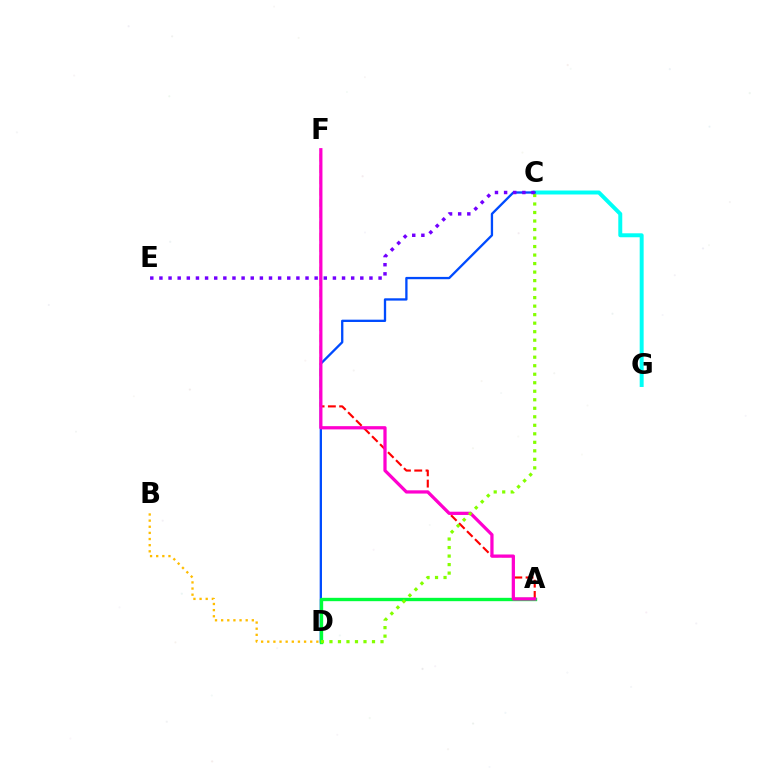{('C', 'G'): [{'color': '#00fff6', 'line_style': 'solid', 'thickness': 2.85}], ('B', 'D'): [{'color': '#ffbd00', 'line_style': 'dotted', 'thickness': 1.67}], ('C', 'D'): [{'color': '#004bff', 'line_style': 'solid', 'thickness': 1.66}, {'color': '#84ff00', 'line_style': 'dotted', 'thickness': 2.31}], ('A', 'D'): [{'color': '#00ff39', 'line_style': 'solid', 'thickness': 2.41}], ('A', 'F'): [{'color': '#ff0000', 'line_style': 'dashed', 'thickness': 1.53}, {'color': '#ff00cf', 'line_style': 'solid', 'thickness': 2.33}], ('C', 'E'): [{'color': '#7200ff', 'line_style': 'dotted', 'thickness': 2.48}]}